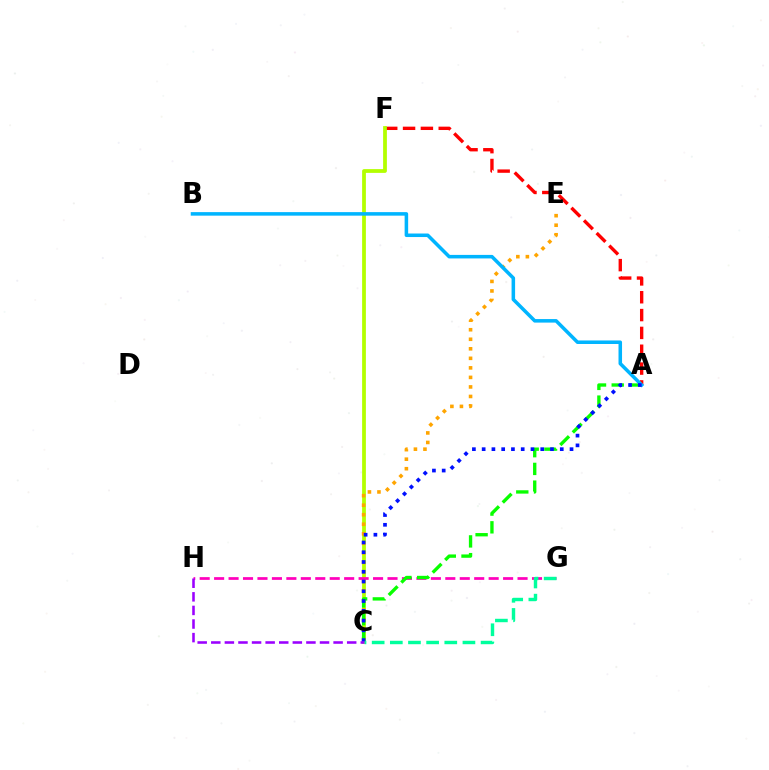{('A', 'F'): [{'color': '#ff0000', 'line_style': 'dashed', 'thickness': 2.42}], ('C', 'F'): [{'color': '#b3ff00', 'line_style': 'solid', 'thickness': 2.71}], ('C', 'E'): [{'color': '#ffa500', 'line_style': 'dotted', 'thickness': 2.59}], ('G', 'H'): [{'color': '#ff00bd', 'line_style': 'dashed', 'thickness': 1.96}], ('A', 'C'): [{'color': '#08ff00', 'line_style': 'dashed', 'thickness': 2.41}, {'color': '#0010ff', 'line_style': 'dotted', 'thickness': 2.65}], ('A', 'B'): [{'color': '#00b5ff', 'line_style': 'solid', 'thickness': 2.54}], ('C', 'G'): [{'color': '#00ff9d', 'line_style': 'dashed', 'thickness': 2.47}], ('C', 'H'): [{'color': '#9b00ff', 'line_style': 'dashed', 'thickness': 1.85}]}